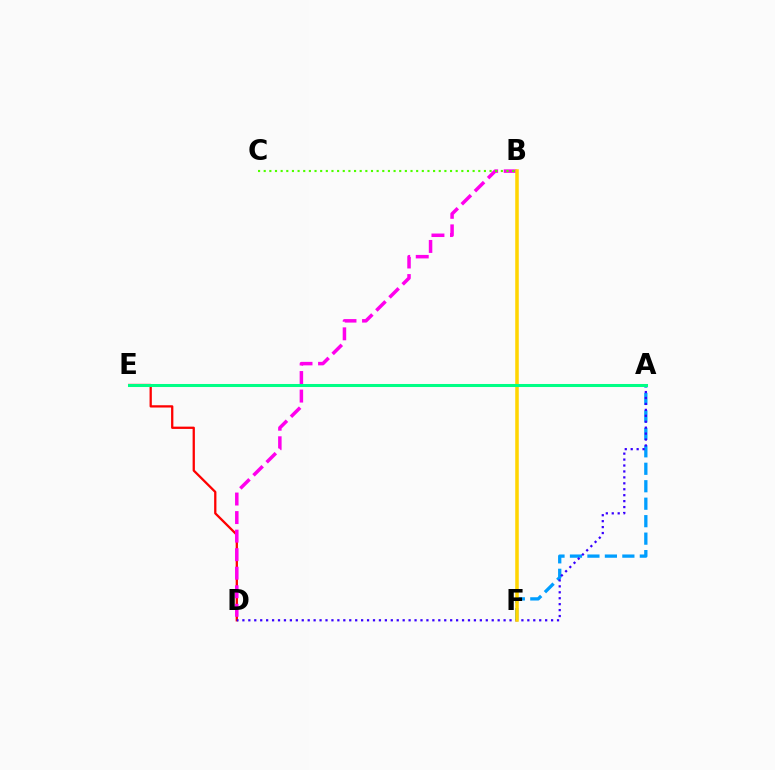{('A', 'F'): [{'color': '#009eff', 'line_style': 'dashed', 'thickness': 2.37}], ('D', 'E'): [{'color': '#ff0000', 'line_style': 'solid', 'thickness': 1.65}], ('B', 'D'): [{'color': '#ff00ed', 'line_style': 'dashed', 'thickness': 2.52}], ('A', 'D'): [{'color': '#3700ff', 'line_style': 'dotted', 'thickness': 1.61}], ('B', 'C'): [{'color': '#4fff00', 'line_style': 'dotted', 'thickness': 1.53}], ('B', 'F'): [{'color': '#ffd500', 'line_style': 'solid', 'thickness': 2.54}], ('A', 'E'): [{'color': '#00ff86', 'line_style': 'solid', 'thickness': 2.19}]}